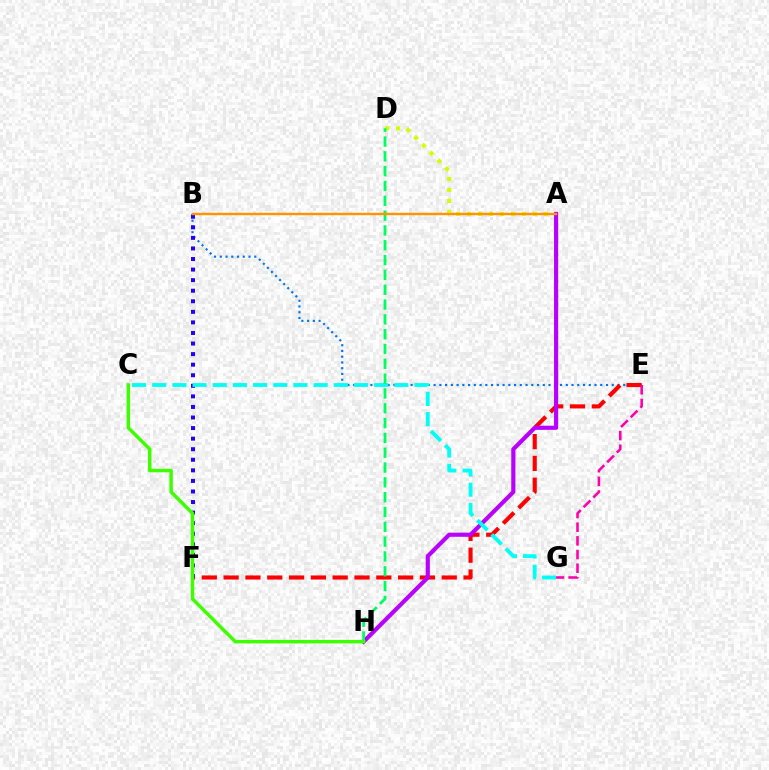{('B', 'E'): [{'color': '#0074ff', 'line_style': 'dotted', 'thickness': 1.56}], ('E', 'F'): [{'color': '#ff0000', 'line_style': 'dashed', 'thickness': 2.96}], ('B', 'F'): [{'color': '#2500ff', 'line_style': 'dotted', 'thickness': 2.87}], ('A', 'D'): [{'color': '#d1ff00', 'line_style': 'dotted', 'thickness': 2.98}], ('A', 'H'): [{'color': '#b900ff', 'line_style': 'solid', 'thickness': 2.99}], ('C', 'G'): [{'color': '#00fff6', 'line_style': 'dashed', 'thickness': 2.74}], ('D', 'H'): [{'color': '#00ff5c', 'line_style': 'dashed', 'thickness': 2.01}], ('E', 'G'): [{'color': '#ff00ac', 'line_style': 'dashed', 'thickness': 1.86}], ('A', 'B'): [{'color': '#ff9400', 'line_style': 'solid', 'thickness': 1.74}], ('C', 'H'): [{'color': '#3dff00', 'line_style': 'solid', 'thickness': 2.49}]}